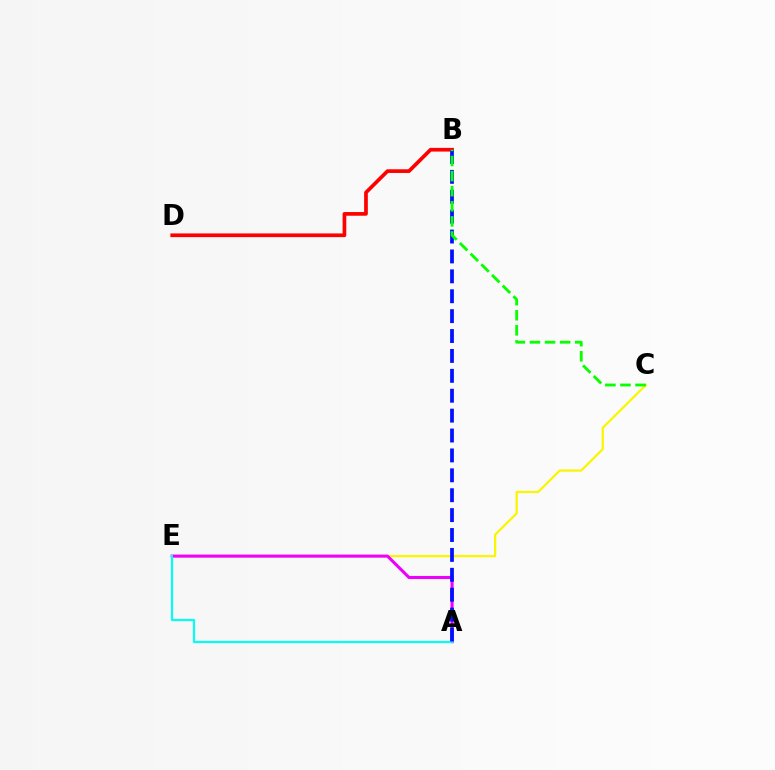{('C', 'E'): [{'color': '#fcf500', 'line_style': 'solid', 'thickness': 1.61}], ('B', 'D'): [{'color': '#ff0000', 'line_style': 'solid', 'thickness': 2.66}], ('A', 'E'): [{'color': '#ee00ff', 'line_style': 'solid', 'thickness': 2.22}, {'color': '#00fff6', 'line_style': 'solid', 'thickness': 1.57}], ('A', 'B'): [{'color': '#0010ff', 'line_style': 'dashed', 'thickness': 2.7}], ('B', 'C'): [{'color': '#08ff00', 'line_style': 'dashed', 'thickness': 2.05}]}